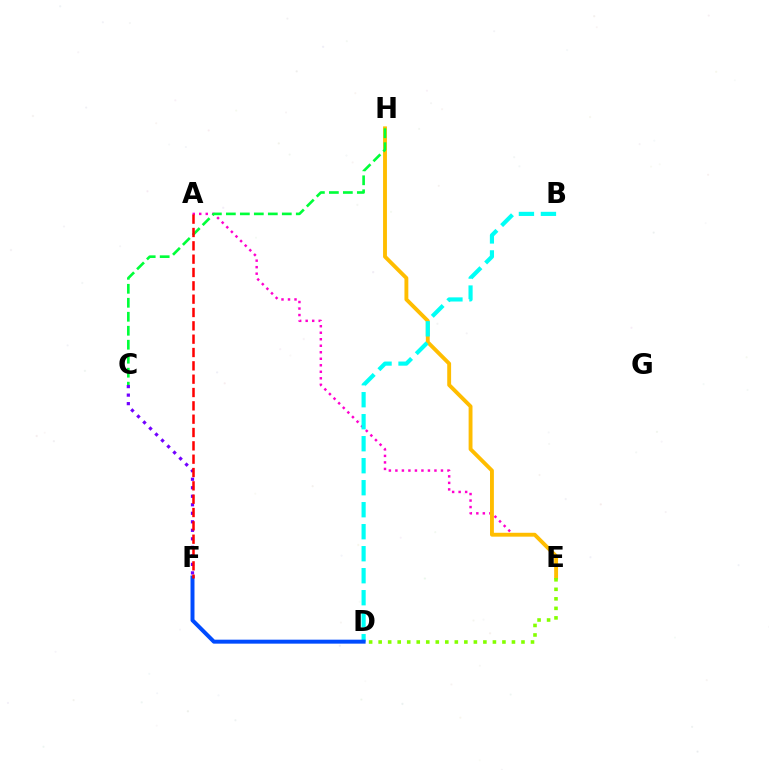{('A', 'E'): [{'color': '#ff00cf', 'line_style': 'dotted', 'thickness': 1.77}], ('E', 'H'): [{'color': '#ffbd00', 'line_style': 'solid', 'thickness': 2.79}], ('B', 'D'): [{'color': '#00fff6', 'line_style': 'dashed', 'thickness': 2.99}], ('D', 'F'): [{'color': '#004bff', 'line_style': 'solid', 'thickness': 2.86}], ('C', 'F'): [{'color': '#7200ff', 'line_style': 'dotted', 'thickness': 2.31}], ('D', 'E'): [{'color': '#84ff00', 'line_style': 'dotted', 'thickness': 2.59}], ('C', 'H'): [{'color': '#00ff39', 'line_style': 'dashed', 'thickness': 1.9}], ('A', 'F'): [{'color': '#ff0000', 'line_style': 'dashed', 'thickness': 1.81}]}